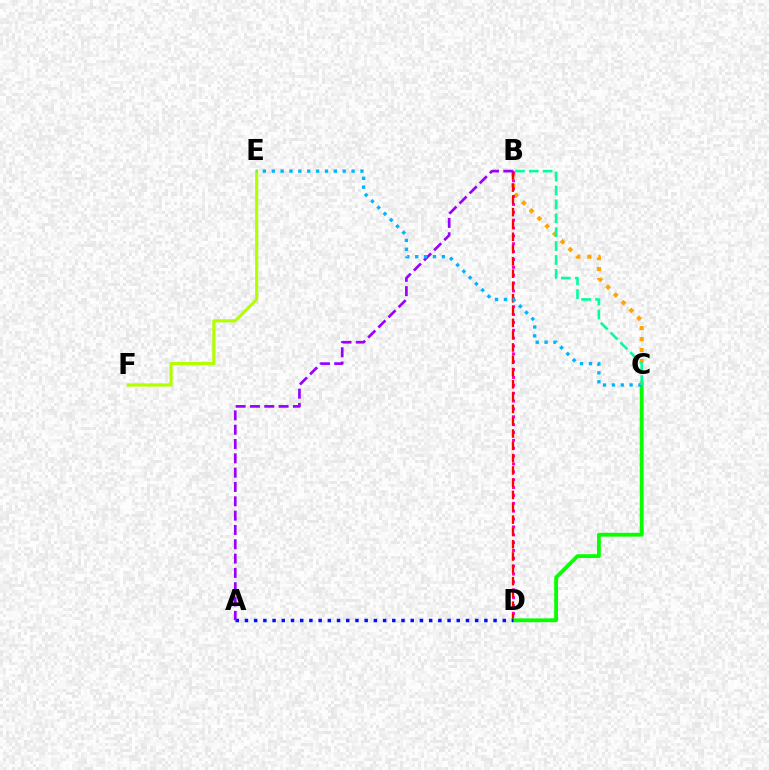{('B', 'C'): [{'color': '#ffa500', 'line_style': 'dotted', 'thickness': 2.98}, {'color': '#00ff9d', 'line_style': 'dashed', 'thickness': 1.89}], ('B', 'D'): [{'color': '#ff00bd', 'line_style': 'dotted', 'thickness': 2.14}, {'color': '#ff0000', 'line_style': 'dashed', 'thickness': 1.67}], ('E', 'F'): [{'color': '#b3ff00', 'line_style': 'solid', 'thickness': 2.29}], ('C', 'D'): [{'color': '#08ff00', 'line_style': 'solid', 'thickness': 2.76}], ('A', 'D'): [{'color': '#0010ff', 'line_style': 'dotted', 'thickness': 2.5}], ('A', 'B'): [{'color': '#9b00ff', 'line_style': 'dashed', 'thickness': 1.95}], ('C', 'E'): [{'color': '#00b5ff', 'line_style': 'dotted', 'thickness': 2.41}]}